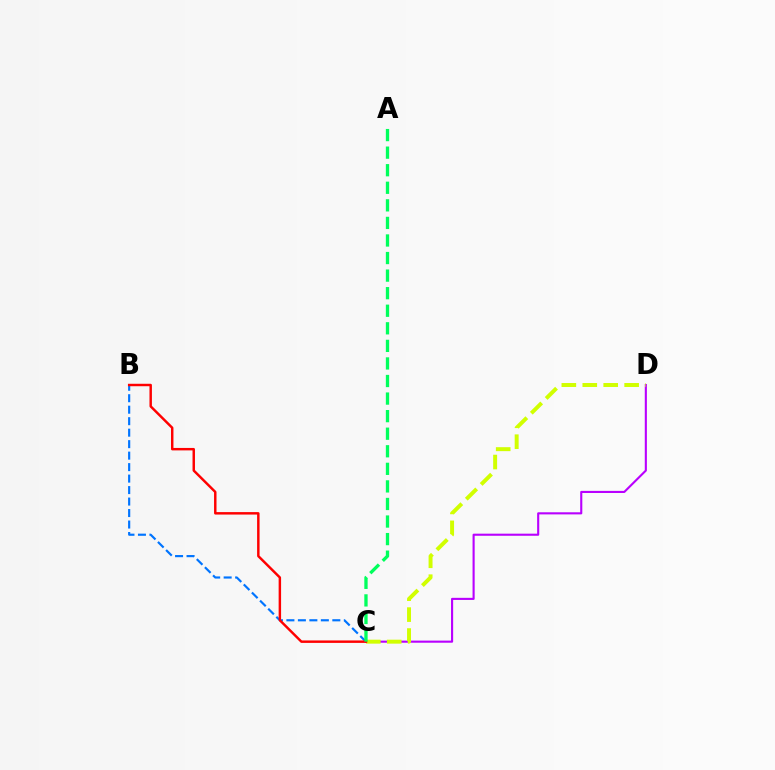{('C', 'D'): [{'color': '#b900ff', 'line_style': 'solid', 'thickness': 1.52}, {'color': '#d1ff00', 'line_style': 'dashed', 'thickness': 2.84}], ('B', 'C'): [{'color': '#0074ff', 'line_style': 'dashed', 'thickness': 1.56}, {'color': '#ff0000', 'line_style': 'solid', 'thickness': 1.77}], ('A', 'C'): [{'color': '#00ff5c', 'line_style': 'dashed', 'thickness': 2.39}]}